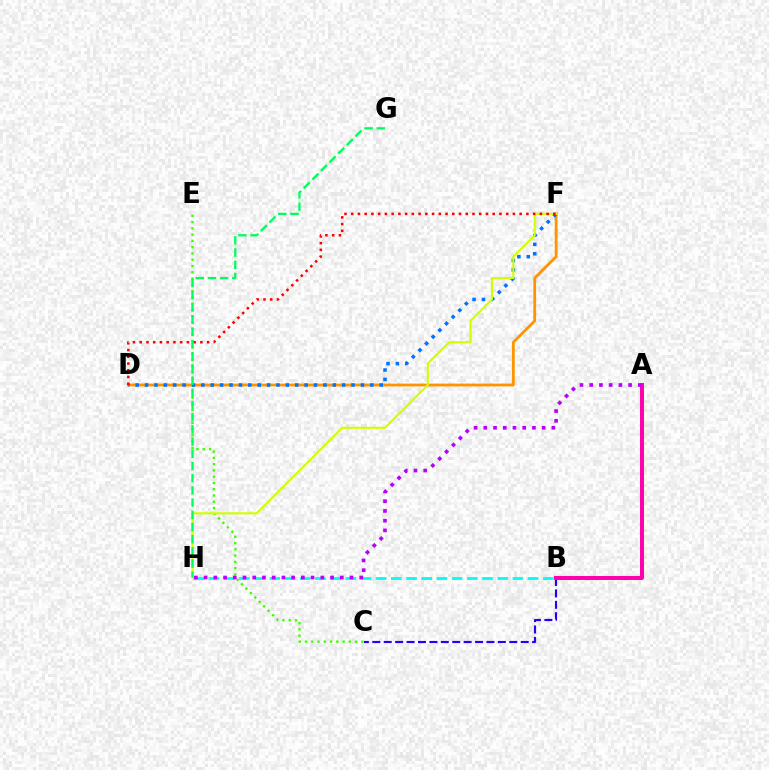{('C', 'E'): [{'color': '#3dff00', 'line_style': 'dotted', 'thickness': 1.7}], ('B', 'C'): [{'color': '#2500ff', 'line_style': 'dashed', 'thickness': 1.55}], ('D', 'F'): [{'color': '#ff9400', 'line_style': 'solid', 'thickness': 2.01}, {'color': '#0074ff', 'line_style': 'dotted', 'thickness': 2.55}, {'color': '#ff0000', 'line_style': 'dotted', 'thickness': 1.83}], ('A', 'B'): [{'color': '#ff00ac', 'line_style': 'solid', 'thickness': 2.86}], ('F', 'H'): [{'color': '#d1ff00', 'line_style': 'solid', 'thickness': 1.54}], ('B', 'H'): [{'color': '#00fff6', 'line_style': 'dashed', 'thickness': 2.06}], ('G', 'H'): [{'color': '#00ff5c', 'line_style': 'dashed', 'thickness': 1.66}], ('A', 'H'): [{'color': '#b900ff', 'line_style': 'dotted', 'thickness': 2.64}]}